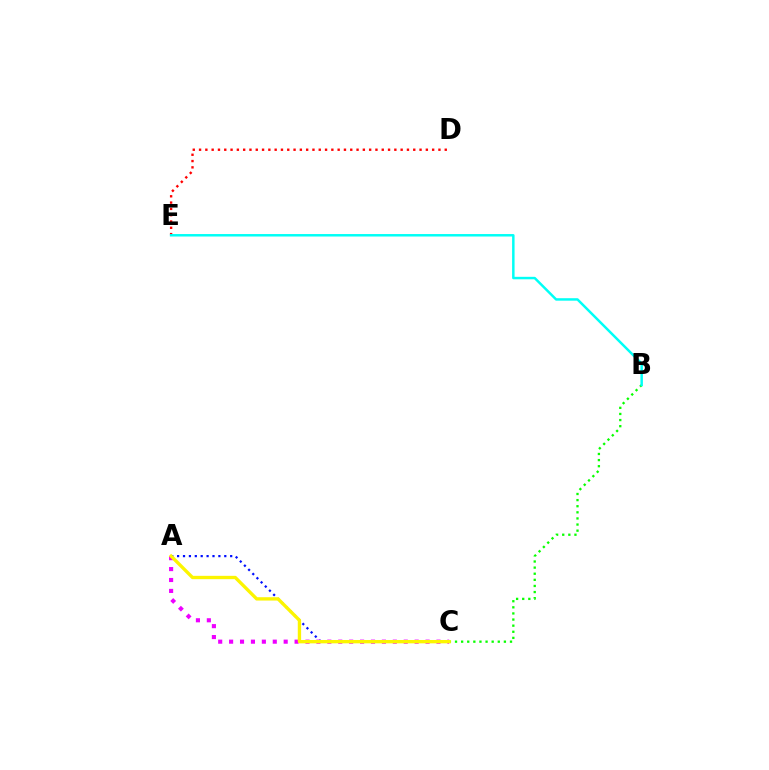{('A', 'C'): [{'color': '#0010ff', 'line_style': 'dotted', 'thickness': 1.6}, {'color': '#ee00ff', 'line_style': 'dotted', 'thickness': 2.97}, {'color': '#fcf500', 'line_style': 'solid', 'thickness': 2.4}], ('B', 'C'): [{'color': '#08ff00', 'line_style': 'dotted', 'thickness': 1.66}], ('D', 'E'): [{'color': '#ff0000', 'line_style': 'dotted', 'thickness': 1.71}], ('B', 'E'): [{'color': '#00fff6', 'line_style': 'solid', 'thickness': 1.78}]}